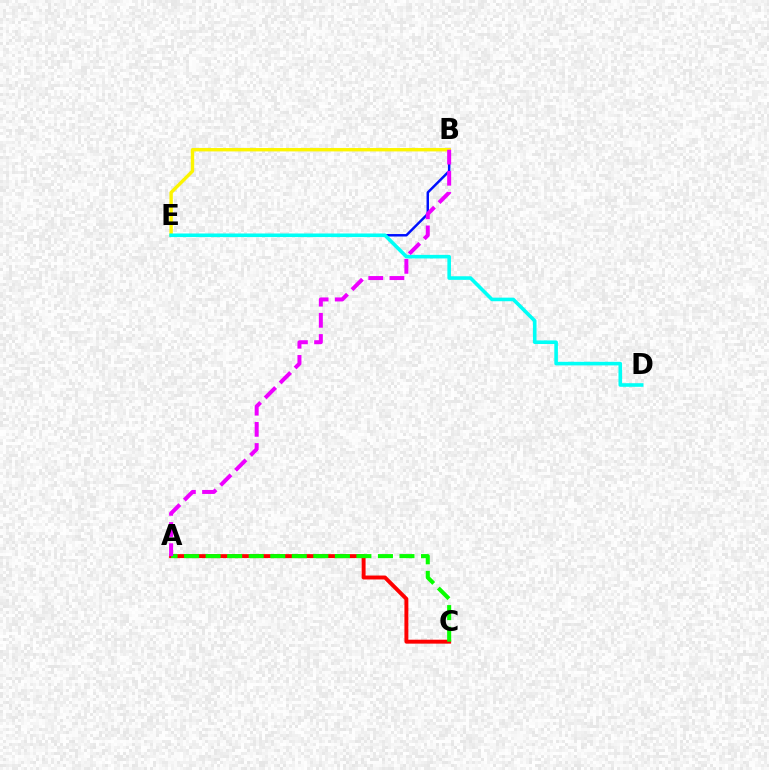{('B', 'E'): [{'color': '#0010ff', 'line_style': 'solid', 'thickness': 1.78}, {'color': '#fcf500', 'line_style': 'solid', 'thickness': 2.44}], ('A', 'C'): [{'color': '#ff0000', 'line_style': 'solid', 'thickness': 2.83}, {'color': '#08ff00', 'line_style': 'dashed', 'thickness': 2.93}], ('A', 'B'): [{'color': '#ee00ff', 'line_style': 'dashed', 'thickness': 2.87}], ('D', 'E'): [{'color': '#00fff6', 'line_style': 'solid', 'thickness': 2.58}]}